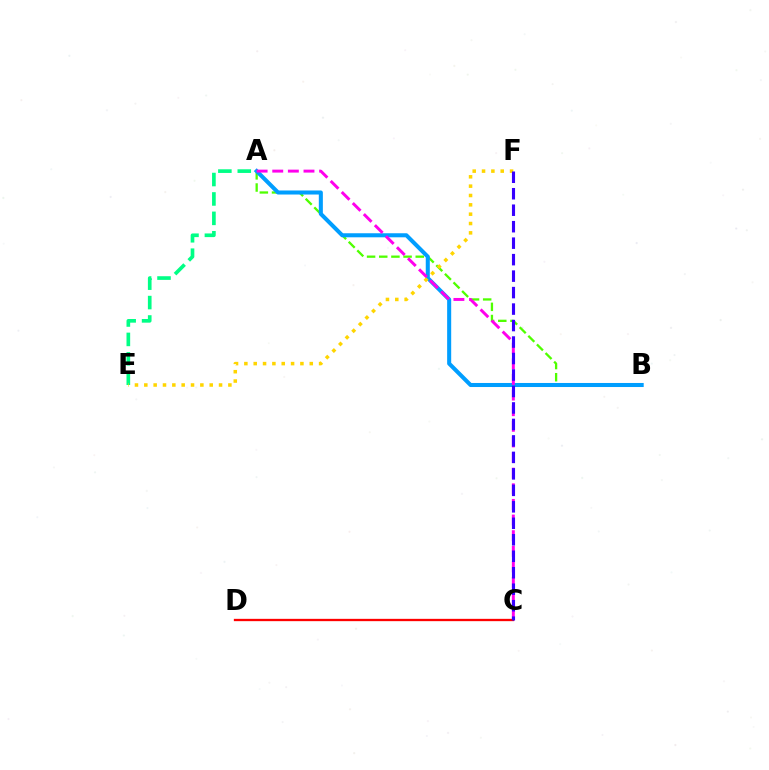{('A', 'B'): [{'color': '#4fff00', 'line_style': 'dashed', 'thickness': 1.65}, {'color': '#009eff', 'line_style': 'solid', 'thickness': 2.91}], ('A', 'E'): [{'color': '#00ff86', 'line_style': 'dashed', 'thickness': 2.64}], ('A', 'C'): [{'color': '#ff00ed', 'line_style': 'dashed', 'thickness': 2.12}], ('E', 'F'): [{'color': '#ffd500', 'line_style': 'dotted', 'thickness': 2.54}], ('C', 'D'): [{'color': '#ff0000', 'line_style': 'solid', 'thickness': 1.66}], ('C', 'F'): [{'color': '#3700ff', 'line_style': 'dashed', 'thickness': 2.24}]}